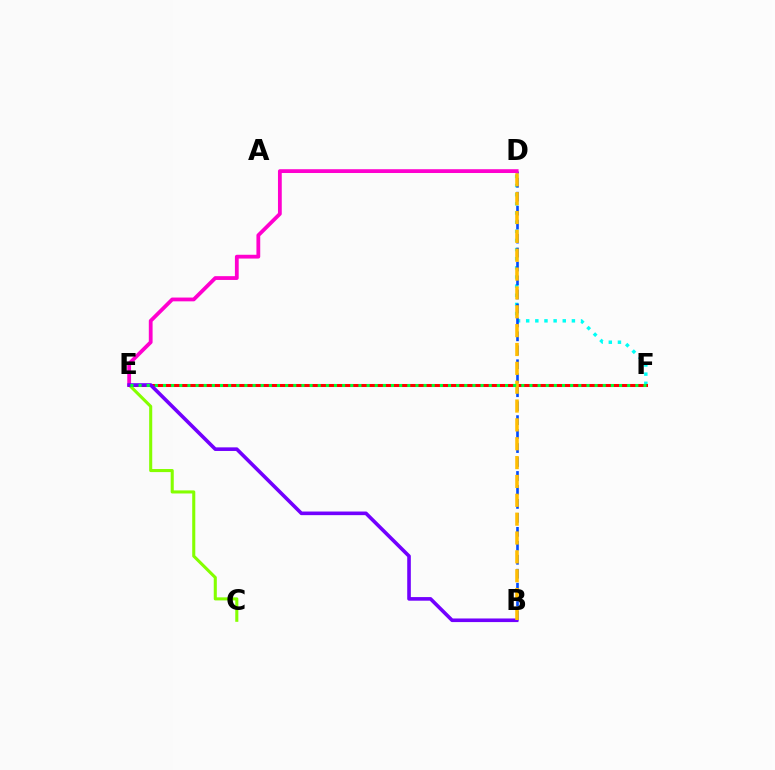{('D', 'F'): [{'color': '#00fff6', 'line_style': 'dotted', 'thickness': 2.48}], ('C', 'E'): [{'color': '#84ff00', 'line_style': 'solid', 'thickness': 2.21}], ('B', 'D'): [{'color': '#004bff', 'line_style': 'dashed', 'thickness': 1.9}, {'color': '#ffbd00', 'line_style': 'dashed', 'thickness': 2.56}], ('D', 'E'): [{'color': '#ff00cf', 'line_style': 'solid', 'thickness': 2.73}], ('E', 'F'): [{'color': '#ff0000', 'line_style': 'solid', 'thickness': 2.18}, {'color': '#00ff39', 'line_style': 'dotted', 'thickness': 2.21}], ('B', 'E'): [{'color': '#7200ff', 'line_style': 'solid', 'thickness': 2.6}]}